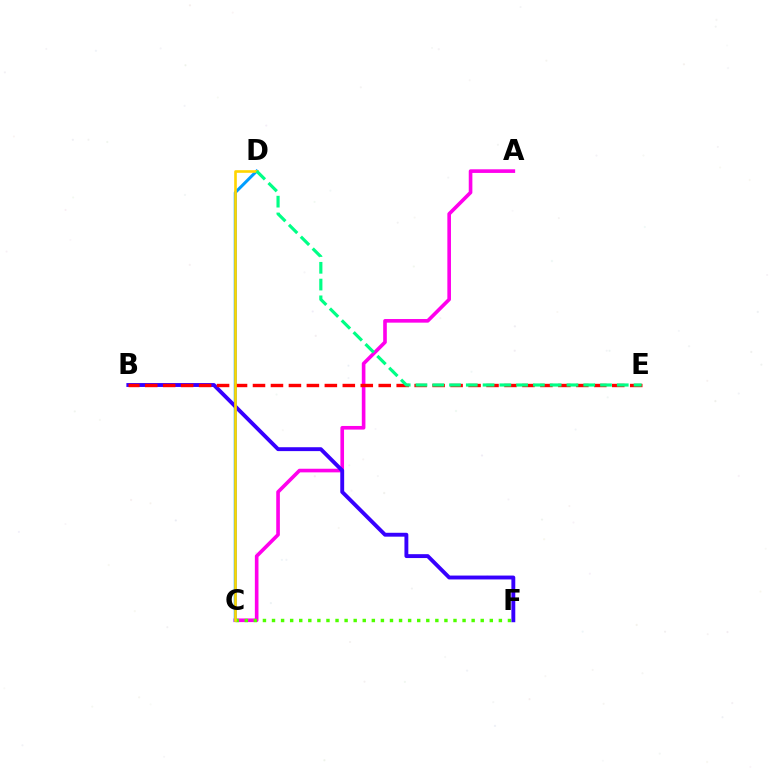{('A', 'C'): [{'color': '#ff00ed', 'line_style': 'solid', 'thickness': 2.61}], ('C', 'D'): [{'color': '#009eff', 'line_style': 'solid', 'thickness': 2.17}, {'color': '#ffd500', 'line_style': 'solid', 'thickness': 1.89}], ('B', 'F'): [{'color': '#3700ff', 'line_style': 'solid', 'thickness': 2.8}], ('B', 'E'): [{'color': '#ff0000', 'line_style': 'dashed', 'thickness': 2.44}], ('C', 'F'): [{'color': '#4fff00', 'line_style': 'dotted', 'thickness': 2.47}], ('D', 'E'): [{'color': '#00ff86', 'line_style': 'dashed', 'thickness': 2.28}]}